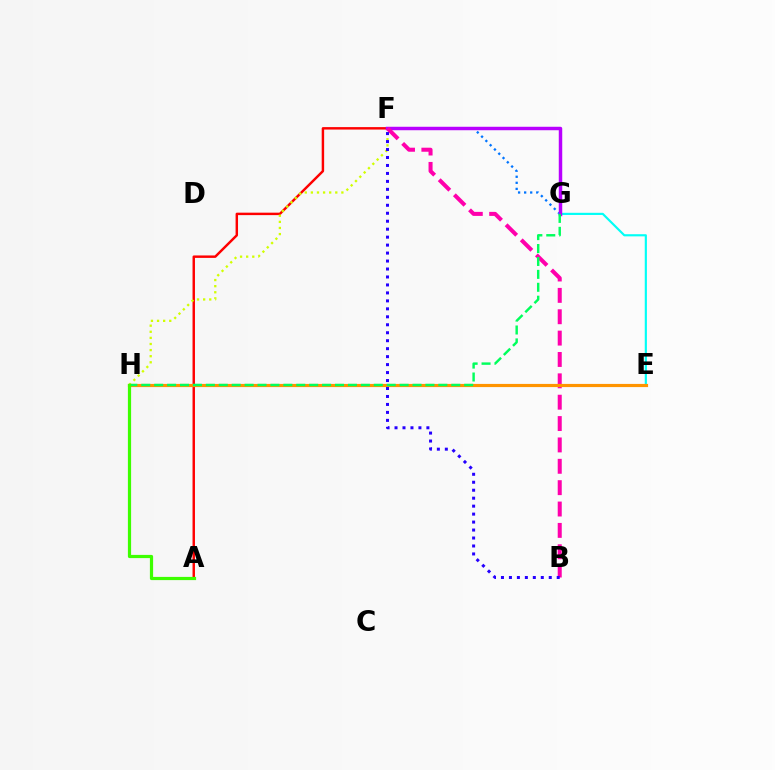{('A', 'F'): [{'color': '#ff0000', 'line_style': 'solid', 'thickness': 1.76}], ('F', 'G'): [{'color': '#0074ff', 'line_style': 'dotted', 'thickness': 1.64}, {'color': '#b900ff', 'line_style': 'solid', 'thickness': 2.49}], ('E', 'G'): [{'color': '#00fff6', 'line_style': 'solid', 'thickness': 1.55}], ('F', 'H'): [{'color': '#d1ff00', 'line_style': 'dotted', 'thickness': 1.66}], ('B', 'F'): [{'color': '#ff00ac', 'line_style': 'dashed', 'thickness': 2.9}, {'color': '#2500ff', 'line_style': 'dotted', 'thickness': 2.16}], ('E', 'H'): [{'color': '#ff9400', 'line_style': 'solid', 'thickness': 2.28}], ('G', 'H'): [{'color': '#00ff5c', 'line_style': 'dashed', 'thickness': 1.75}], ('A', 'H'): [{'color': '#3dff00', 'line_style': 'solid', 'thickness': 2.3}]}